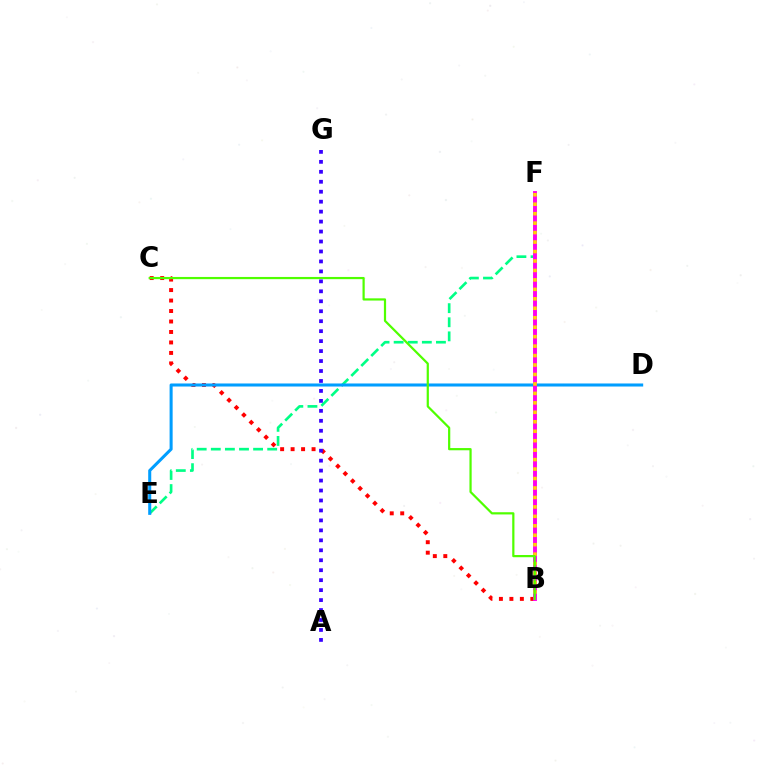{('B', 'C'): [{'color': '#ff0000', 'line_style': 'dotted', 'thickness': 2.85}, {'color': '#4fff00', 'line_style': 'solid', 'thickness': 1.59}], ('E', 'F'): [{'color': '#00ff86', 'line_style': 'dashed', 'thickness': 1.92}], ('D', 'E'): [{'color': '#009eff', 'line_style': 'solid', 'thickness': 2.19}], ('B', 'F'): [{'color': '#ff00ed', 'line_style': 'solid', 'thickness': 2.81}, {'color': '#ffd500', 'line_style': 'dotted', 'thickness': 2.57}], ('A', 'G'): [{'color': '#3700ff', 'line_style': 'dotted', 'thickness': 2.71}]}